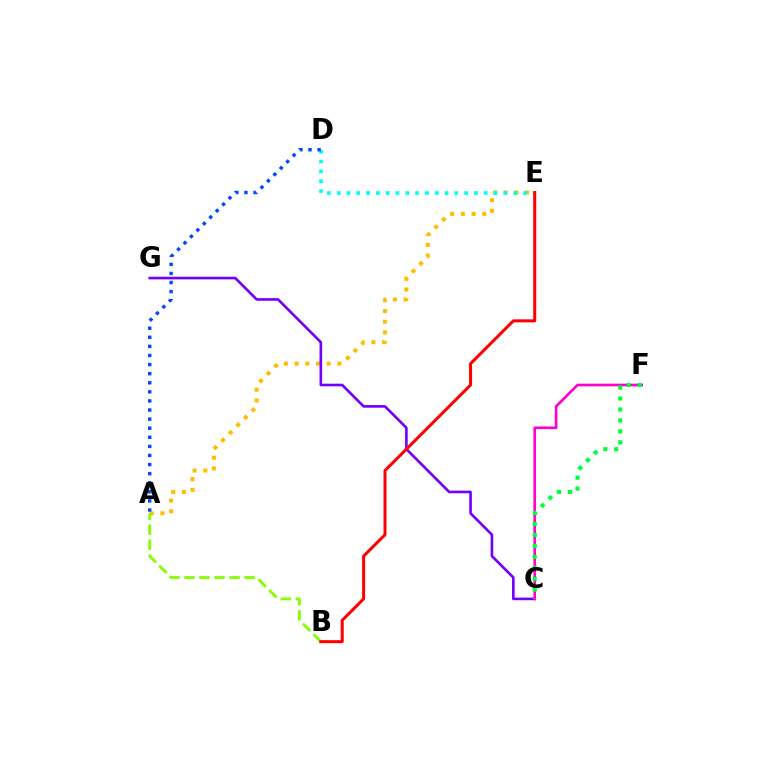{('A', 'E'): [{'color': '#ffbd00', 'line_style': 'dotted', 'thickness': 2.91}], ('D', 'E'): [{'color': '#00fff6', 'line_style': 'dotted', 'thickness': 2.66}], ('C', 'G'): [{'color': '#7200ff', 'line_style': 'solid', 'thickness': 1.89}], ('C', 'F'): [{'color': '#ff00cf', 'line_style': 'solid', 'thickness': 1.91}, {'color': '#00ff39', 'line_style': 'dotted', 'thickness': 2.97}], ('A', 'D'): [{'color': '#004bff', 'line_style': 'dotted', 'thickness': 2.47}], ('A', 'B'): [{'color': '#84ff00', 'line_style': 'dashed', 'thickness': 2.04}], ('B', 'E'): [{'color': '#ff0000', 'line_style': 'solid', 'thickness': 2.17}]}